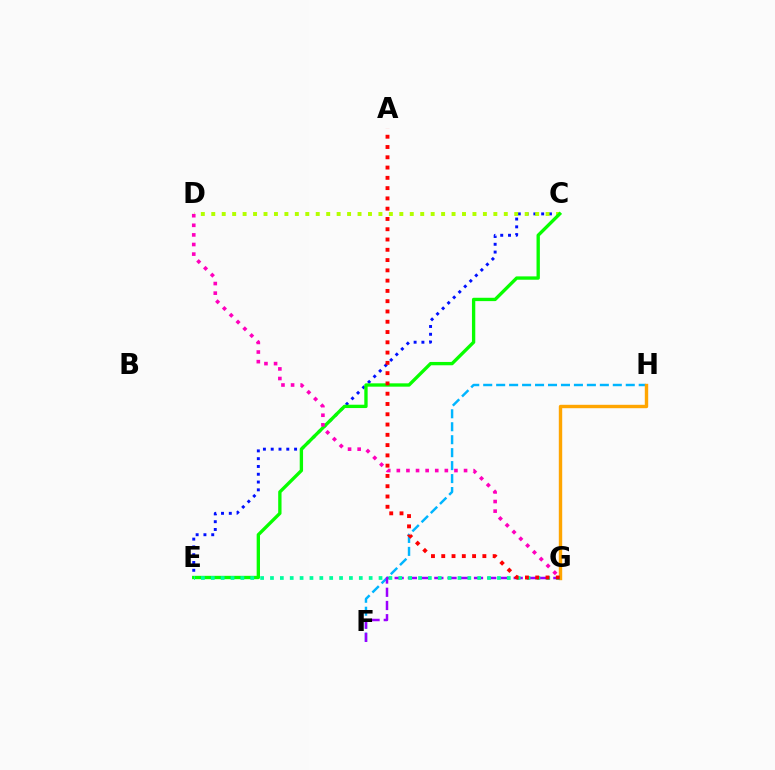{('F', 'H'): [{'color': '#00b5ff', 'line_style': 'dashed', 'thickness': 1.76}], ('G', 'H'): [{'color': '#ffa500', 'line_style': 'solid', 'thickness': 2.45}], ('C', 'E'): [{'color': '#0010ff', 'line_style': 'dotted', 'thickness': 2.12}, {'color': '#08ff00', 'line_style': 'solid', 'thickness': 2.4}], ('C', 'D'): [{'color': '#b3ff00', 'line_style': 'dotted', 'thickness': 2.84}], ('F', 'G'): [{'color': '#9b00ff', 'line_style': 'dashed', 'thickness': 1.8}], ('E', 'G'): [{'color': '#00ff9d', 'line_style': 'dotted', 'thickness': 2.68}], ('D', 'G'): [{'color': '#ff00bd', 'line_style': 'dotted', 'thickness': 2.61}], ('A', 'G'): [{'color': '#ff0000', 'line_style': 'dotted', 'thickness': 2.79}]}